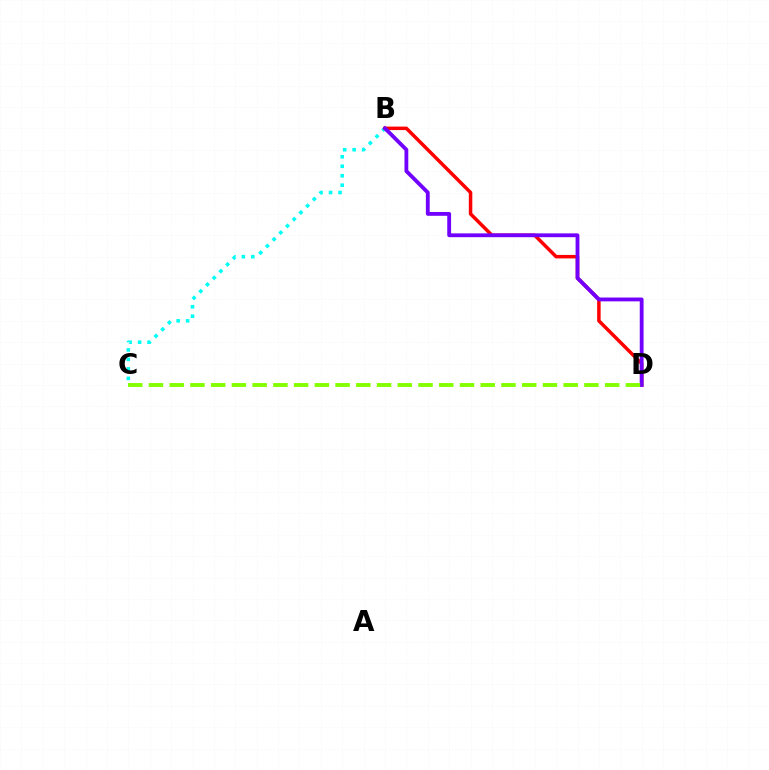{('B', 'C'): [{'color': '#00fff6', 'line_style': 'dotted', 'thickness': 2.58}], ('B', 'D'): [{'color': '#ff0000', 'line_style': 'solid', 'thickness': 2.52}, {'color': '#7200ff', 'line_style': 'solid', 'thickness': 2.75}], ('C', 'D'): [{'color': '#84ff00', 'line_style': 'dashed', 'thickness': 2.82}]}